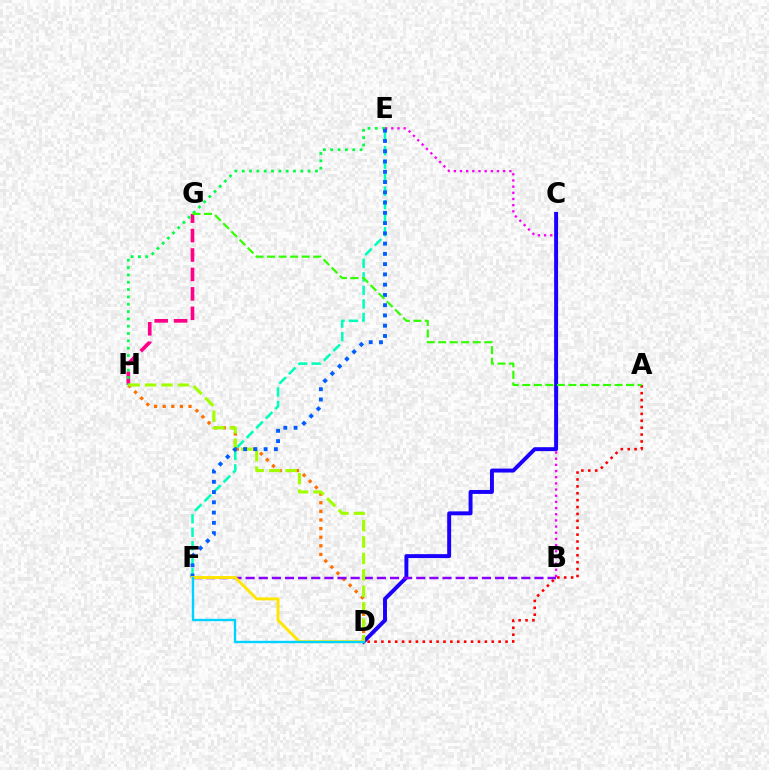{('B', 'E'): [{'color': '#fa00f9', 'line_style': 'dotted', 'thickness': 1.68}], ('D', 'H'): [{'color': '#ff7000', 'line_style': 'dotted', 'thickness': 2.34}, {'color': '#a2ff00', 'line_style': 'dashed', 'thickness': 2.23}], ('E', 'F'): [{'color': '#00ffbb', 'line_style': 'dashed', 'thickness': 1.84}, {'color': '#005dff', 'line_style': 'dotted', 'thickness': 2.79}], ('G', 'H'): [{'color': '#ff0088', 'line_style': 'dashed', 'thickness': 2.64}], ('E', 'H'): [{'color': '#00ff45', 'line_style': 'dotted', 'thickness': 1.99}], ('C', 'D'): [{'color': '#1900ff', 'line_style': 'solid', 'thickness': 2.83}], ('B', 'F'): [{'color': '#8a00ff', 'line_style': 'dashed', 'thickness': 1.78}], ('A', 'D'): [{'color': '#ff0000', 'line_style': 'dotted', 'thickness': 1.87}], ('D', 'F'): [{'color': '#ffe600', 'line_style': 'solid', 'thickness': 2.11}, {'color': '#00d3ff', 'line_style': 'solid', 'thickness': 1.7}], ('A', 'G'): [{'color': '#31ff00', 'line_style': 'dashed', 'thickness': 1.57}]}